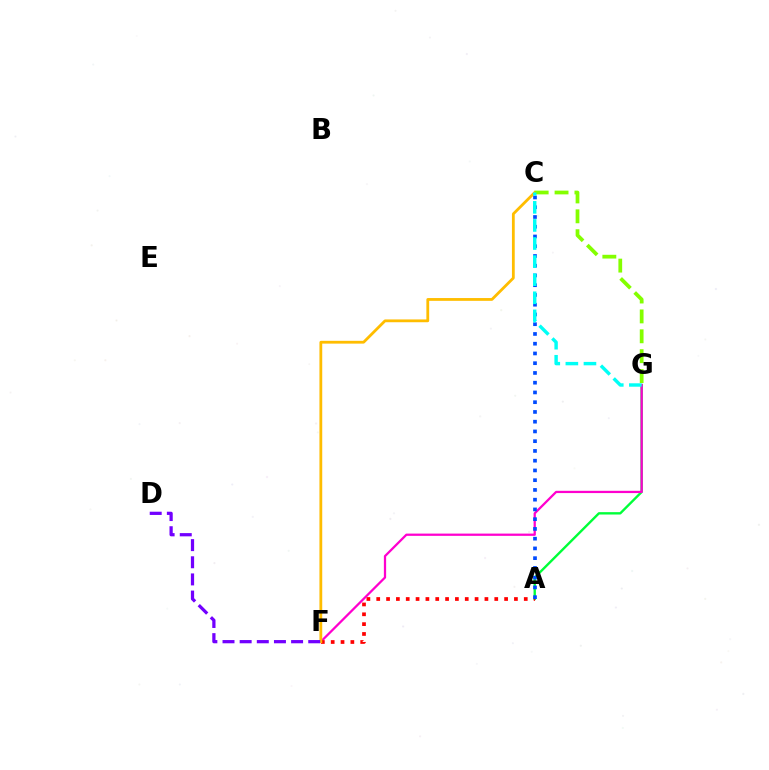{('A', 'G'): [{'color': '#00ff39', 'line_style': 'solid', 'thickness': 1.71}], ('F', 'G'): [{'color': '#ff00cf', 'line_style': 'solid', 'thickness': 1.63}], ('A', 'F'): [{'color': '#ff0000', 'line_style': 'dotted', 'thickness': 2.67}], ('A', 'C'): [{'color': '#004bff', 'line_style': 'dotted', 'thickness': 2.65}], ('C', 'F'): [{'color': '#ffbd00', 'line_style': 'solid', 'thickness': 2.01}], ('C', 'G'): [{'color': '#84ff00', 'line_style': 'dashed', 'thickness': 2.7}, {'color': '#00fff6', 'line_style': 'dashed', 'thickness': 2.46}], ('D', 'F'): [{'color': '#7200ff', 'line_style': 'dashed', 'thickness': 2.33}]}